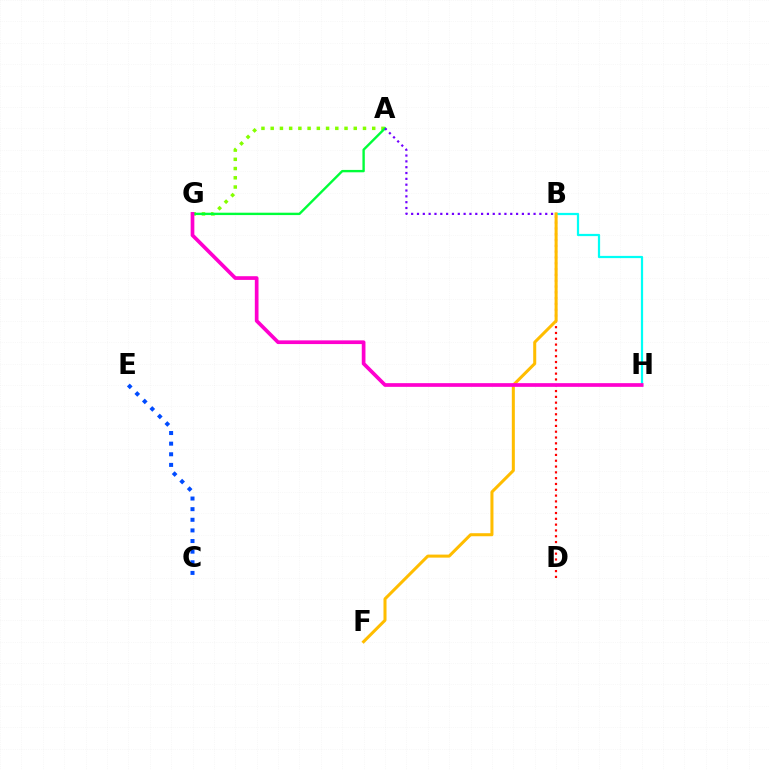{('A', 'G'): [{'color': '#84ff00', 'line_style': 'dotted', 'thickness': 2.51}, {'color': '#00ff39', 'line_style': 'solid', 'thickness': 1.71}], ('B', 'H'): [{'color': '#00fff6', 'line_style': 'solid', 'thickness': 1.6}], ('B', 'D'): [{'color': '#ff0000', 'line_style': 'dotted', 'thickness': 1.58}], ('A', 'B'): [{'color': '#7200ff', 'line_style': 'dotted', 'thickness': 1.58}], ('C', 'E'): [{'color': '#004bff', 'line_style': 'dotted', 'thickness': 2.89}], ('B', 'F'): [{'color': '#ffbd00', 'line_style': 'solid', 'thickness': 2.18}], ('G', 'H'): [{'color': '#ff00cf', 'line_style': 'solid', 'thickness': 2.66}]}